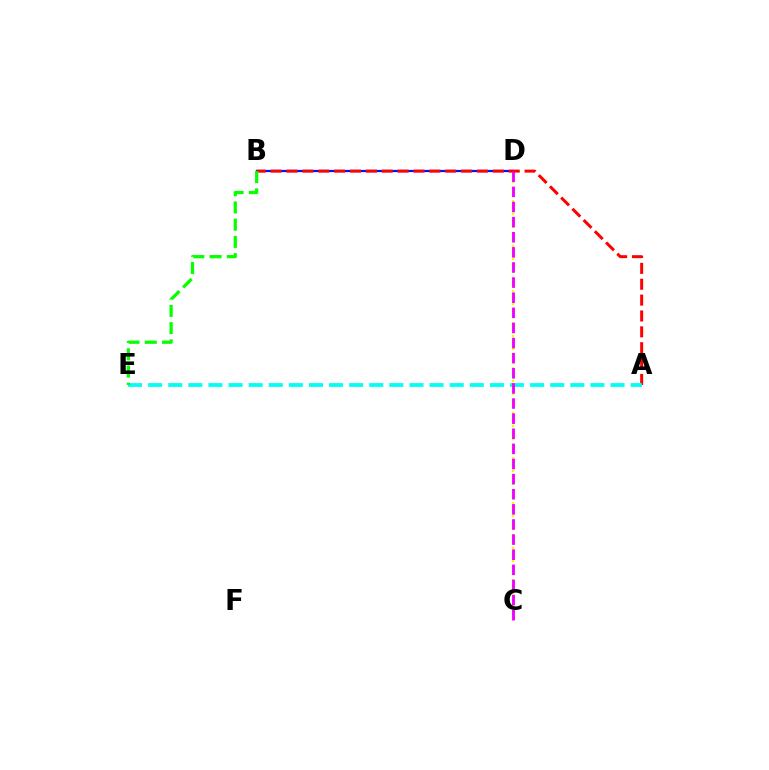{('B', 'D'): [{'color': '#0010ff', 'line_style': 'solid', 'thickness': 1.6}], ('A', 'B'): [{'color': '#ff0000', 'line_style': 'dashed', 'thickness': 2.16}], ('A', 'E'): [{'color': '#00fff6', 'line_style': 'dashed', 'thickness': 2.73}], ('B', 'E'): [{'color': '#08ff00', 'line_style': 'dashed', 'thickness': 2.34}], ('C', 'D'): [{'color': '#fcf500', 'line_style': 'dotted', 'thickness': 1.75}, {'color': '#ee00ff', 'line_style': 'dashed', 'thickness': 2.05}]}